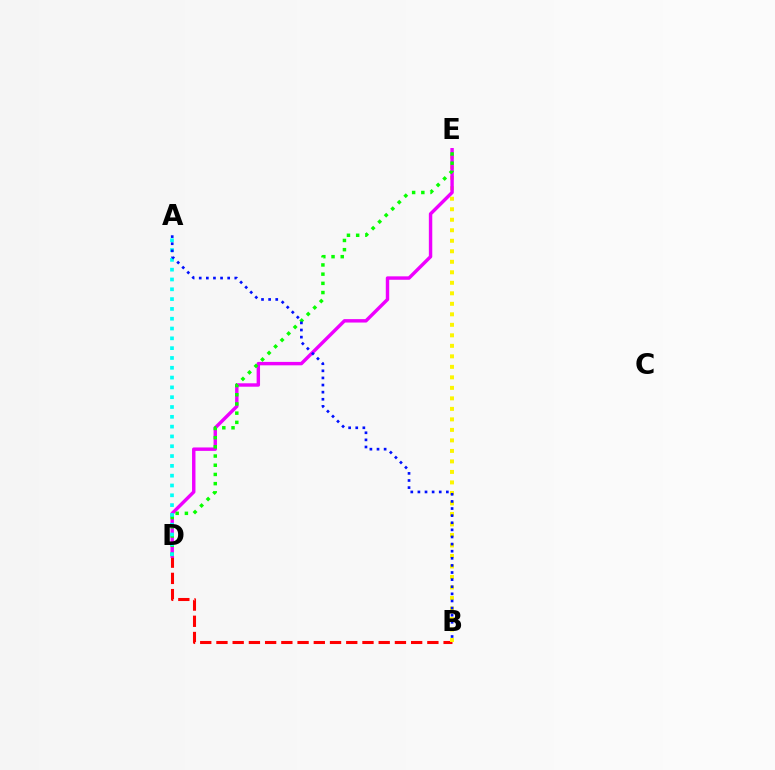{('B', 'D'): [{'color': '#ff0000', 'line_style': 'dashed', 'thickness': 2.2}], ('B', 'E'): [{'color': '#fcf500', 'line_style': 'dotted', 'thickness': 2.85}], ('D', 'E'): [{'color': '#ee00ff', 'line_style': 'solid', 'thickness': 2.46}, {'color': '#08ff00', 'line_style': 'dotted', 'thickness': 2.5}], ('A', 'D'): [{'color': '#00fff6', 'line_style': 'dotted', 'thickness': 2.67}], ('A', 'B'): [{'color': '#0010ff', 'line_style': 'dotted', 'thickness': 1.93}]}